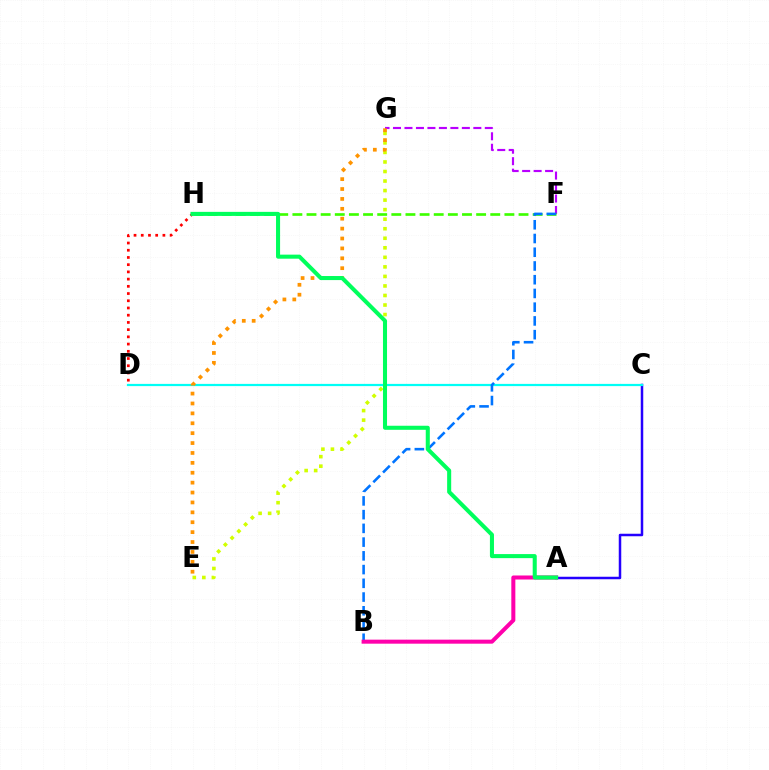{('E', 'G'): [{'color': '#d1ff00', 'line_style': 'dotted', 'thickness': 2.59}, {'color': '#ff9400', 'line_style': 'dotted', 'thickness': 2.69}], ('A', 'C'): [{'color': '#2500ff', 'line_style': 'solid', 'thickness': 1.8}], ('C', 'D'): [{'color': '#00fff6', 'line_style': 'solid', 'thickness': 1.6}], ('F', 'G'): [{'color': '#b900ff', 'line_style': 'dashed', 'thickness': 1.56}], ('F', 'H'): [{'color': '#3dff00', 'line_style': 'dashed', 'thickness': 1.92}], ('B', 'F'): [{'color': '#0074ff', 'line_style': 'dashed', 'thickness': 1.87}], ('A', 'B'): [{'color': '#ff00ac', 'line_style': 'solid', 'thickness': 2.9}], ('D', 'H'): [{'color': '#ff0000', 'line_style': 'dotted', 'thickness': 1.96}], ('A', 'H'): [{'color': '#00ff5c', 'line_style': 'solid', 'thickness': 2.92}]}